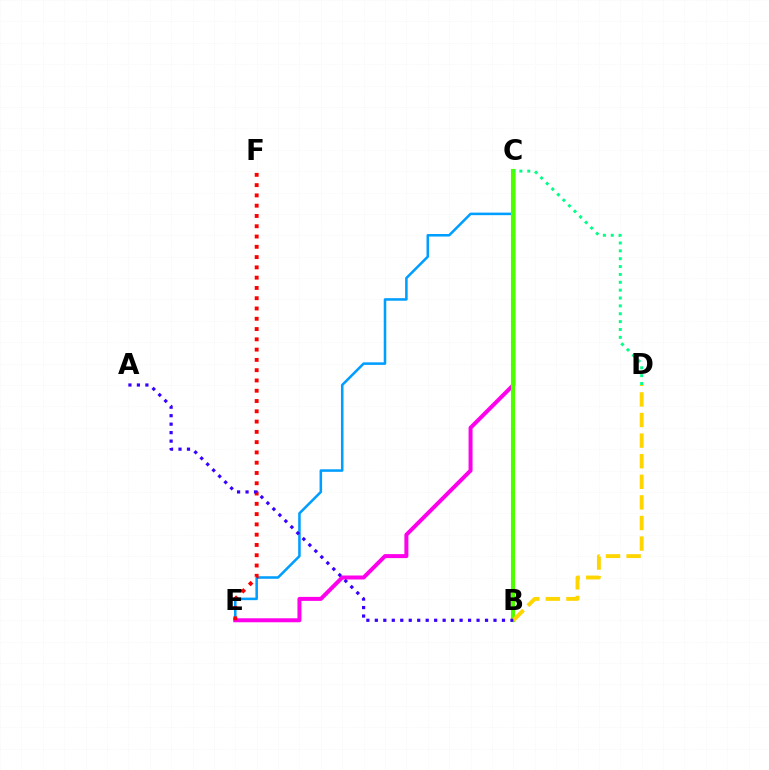{('C', 'E'): [{'color': '#009eff', 'line_style': 'solid', 'thickness': 1.83}, {'color': '#ff00ed', 'line_style': 'solid', 'thickness': 2.88}], ('B', 'C'): [{'color': '#4fff00', 'line_style': 'solid', 'thickness': 2.97}], ('B', 'D'): [{'color': '#ffd500', 'line_style': 'dashed', 'thickness': 2.8}], ('E', 'F'): [{'color': '#ff0000', 'line_style': 'dotted', 'thickness': 2.79}], ('A', 'B'): [{'color': '#3700ff', 'line_style': 'dotted', 'thickness': 2.3}], ('C', 'D'): [{'color': '#00ff86', 'line_style': 'dotted', 'thickness': 2.14}]}